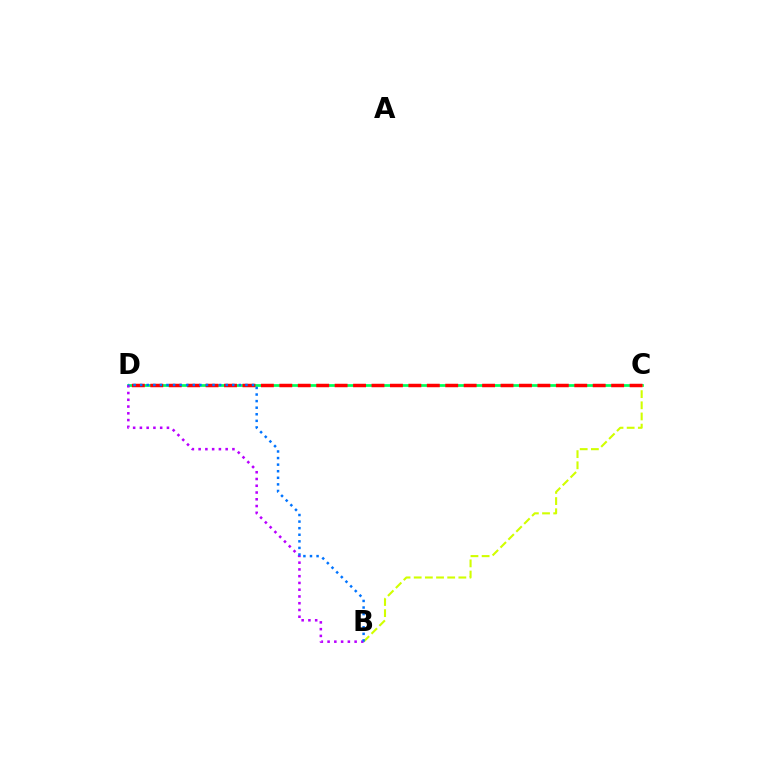{('C', 'D'): [{'color': '#00ff5c', 'line_style': 'solid', 'thickness': 1.97}, {'color': '#ff0000', 'line_style': 'dashed', 'thickness': 2.5}], ('B', 'C'): [{'color': '#d1ff00', 'line_style': 'dashed', 'thickness': 1.52}], ('B', 'D'): [{'color': '#b900ff', 'line_style': 'dotted', 'thickness': 1.84}, {'color': '#0074ff', 'line_style': 'dotted', 'thickness': 1.79}]}